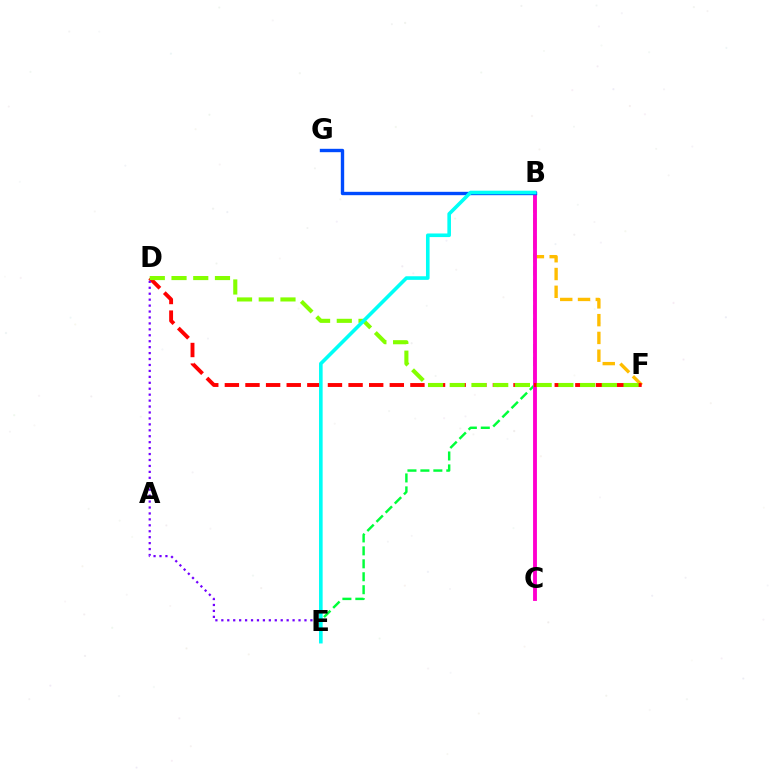{('B', 'F'): [{'color': '#ffbd00', 'line_style': 'dashed', 'thickness': 2.42}], ('B', 'E'): [{'color': '#00ff39', 'line_style': 'dashed', 'thickness': 1.76}, {'color': '#00fff6', 'line_style': 'solid', 'thickness': 2.6}], ('B', 'C'): [{'color': '#ff00cf', 'line_style': 'solid', 'thickness': 2.78}], ('D', 'F'): [{'color': '#ff0000', 'line_style': 'dashed', 'thickness': 2.8}, {'color': '#84ff00', 'line_style': 'dashed', 'thickness': 2.95}], ('B', 'G'): [{'color': '#004bff', 'line_style': 'solid', 'thickness': 2.43}], ('D', 'E'): [{'color': '#7200ff', 'line_style': 'dotted', 'thickness': 1.61}]}